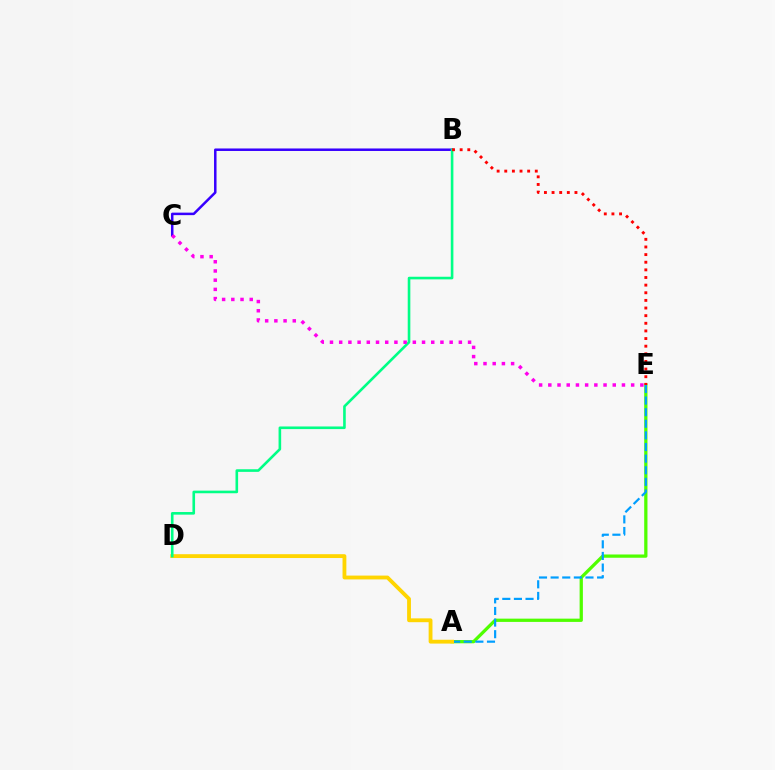{('A', 'E'): [{'color': '#4fff00', 'line_style': 'solid', 'thickness': 2.35}, {'color': '#009eff', 'line_style': 'dashed', 'thickness': 1.58}], ('A', 'D'): [{'color': '#ffd500', 'line_style': 'solid', 'thickness': 2.76}], ('B', 'C'): [{'color': '#3700ff', 'line_style': 'solid', 'thickness': 1.8}], ('B', 'D'): [{'color': '#00ff86', 'line_style': 'solid', 'thickness': 1.88}], ('C', 'E'): [{'color': '#ff00ed', 'line_style': 'dotted', 'thickness': 2.5}], ('B', 'E'): [{'color': '#ff0000', 'line_style': 'dotted', 'thickness': 2.07}]}